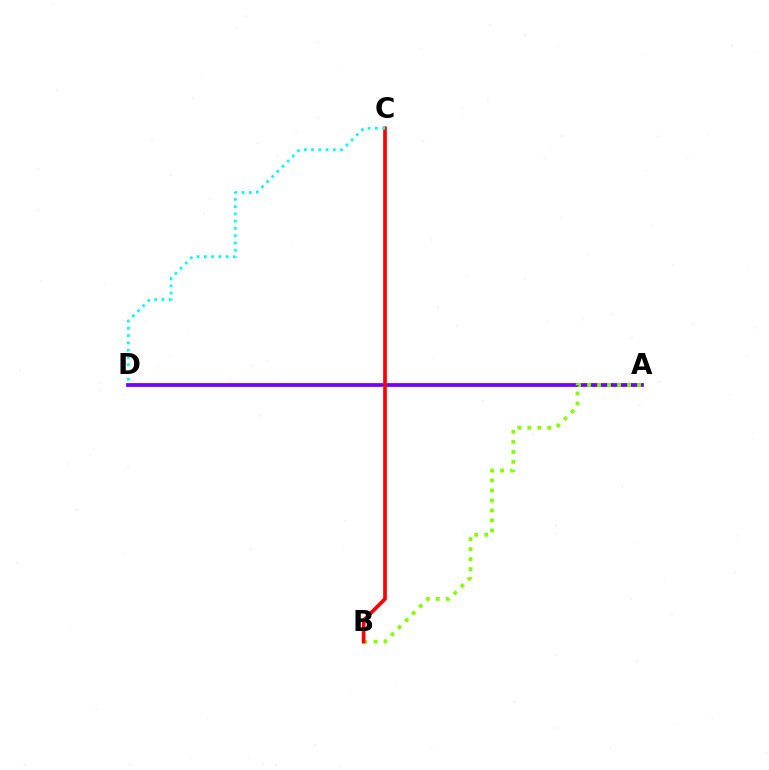{('A', 'D'): [{'color': '#7200ff', 'line_style': 'solid', 'thickness': 2.7}], ('A', 'B'): [{'color': '#84ff00', 'line_style': 'dotted', 'thickness': 2.72}], ('B', 'C'): [{'color': '#ff0000', 'line_style': 'solid', 'thickness': 2.65}], ('C', 'D'): [{'color': '#00fff6', 'line_style': 'dotted', 'thickness': 1.98}]}